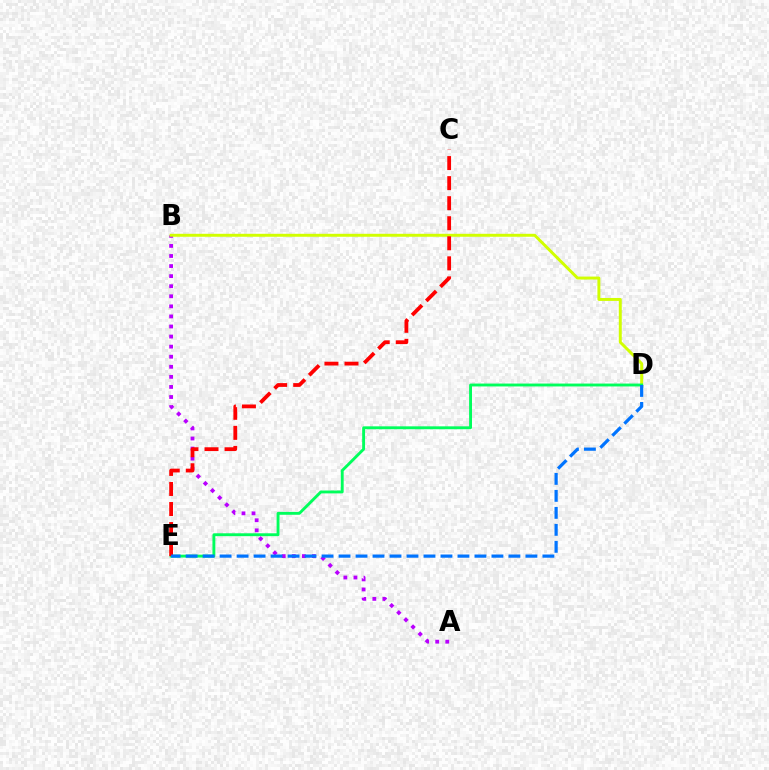{('A', 'B'): [{'color': '#b900ff', 'line_style': 'dotted', 'thickness': 2.74}], ('B', 'D'): [{'color': '#d1ff00', 'line_style': 'solid', 'thickness': 2.13}], ('D', 'E'): [{'color': '#00ff5c', 'line_style': 'solid', 'thickness': 2.08}, {'color': '#0074ff', 'line_style': 'dashed', 'thickness': 2.31}], ('C', 'E'): [{'color': '#ff0000', 'line_style': 'dashed', 'thickness': 2.72}]}